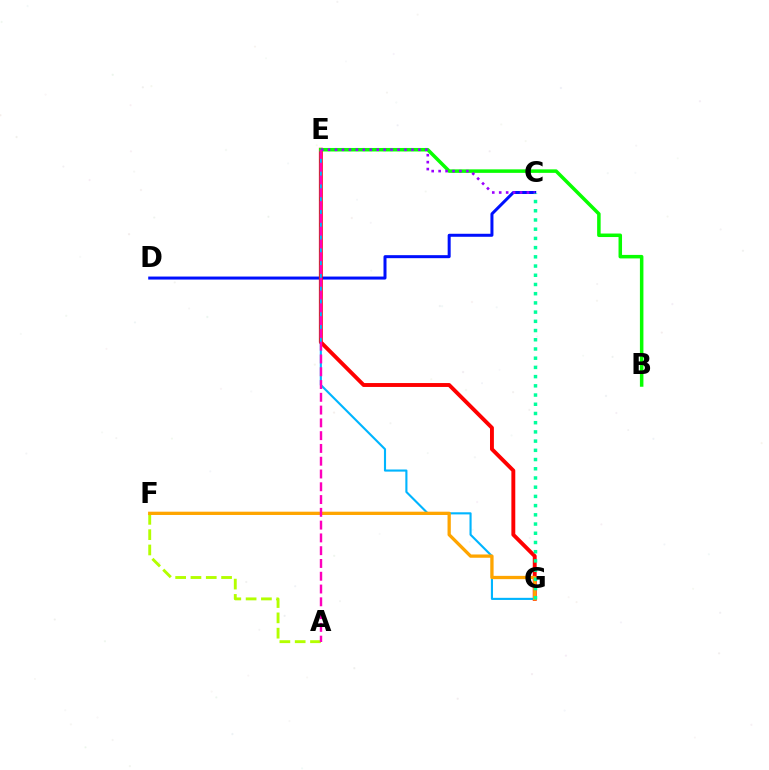{('C', 'D'): [{'color': '#0010ff', 'line_style': 'solid', 'thickness': 2.17}], ('E', 'G'): [{'color': '#ff0000', 'line_style': 'solid', 'thickness': 2.81}, {'color': '#00b5ff', 'line_style': 'solid', 'thickness': 1.53}], ('A', 'F'): [{'color': '#b3ff00', 'line_style': 'dashed', 'thickness': 2.08}], ('B', 'E'): [{'color': '#08ff00', 'line_style': 'solid', 'thickness': 2.53}], ('C', 'E'): [{'color': '#9b00ff', 'line_style': 'dotted', 'thickness': 1.89}], ('F', 'G'): [{'color': '#ffa500', 'line_style': 'solid', 'thickness': 2.36}], ('A', 'E'): [{'color': '#ff00bd', 'line_style': 'dashed', 'thickness': 1.74}], ('C', 'G'): [{'color': '#00ff9d', 'line_style': 'dotted', 'thickness': 2.5}]}